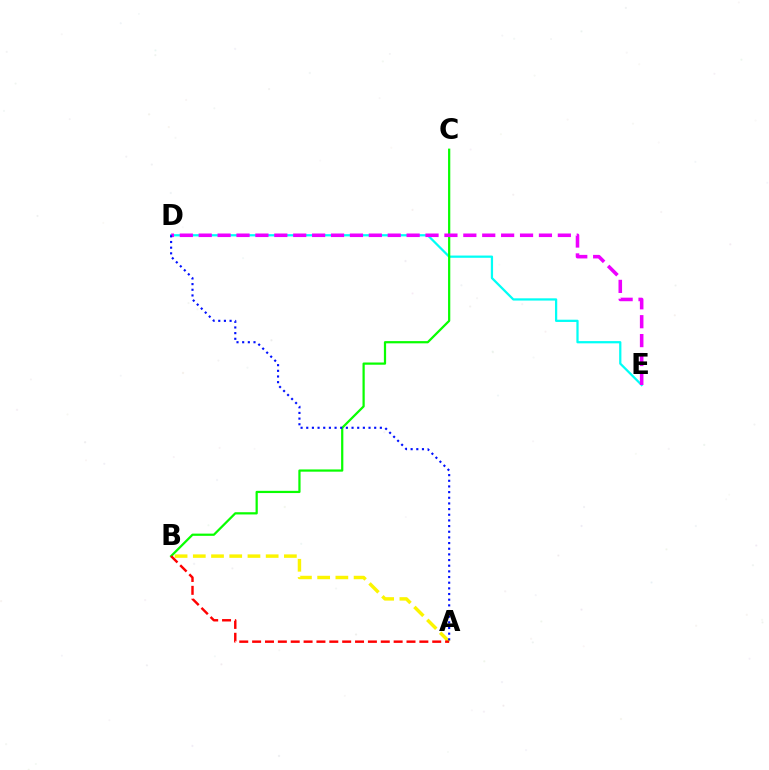{('D', 'E'): [{'color': '#00fff6', 'line_style': 'solid', 'thickness': 1.62}, {'color': '#ee00ff', 'line_style': 'dashed', 'thickness': 2.57}], ('B', 'C'): [{'color': '#08ff00', 'line_style': 'solid', 'thickness': 1.6}], ('A', 'B'): [{'color': '#fcf500', 'line_style': 'dashed', 'thickness': 2.47}, {'color': '#ff0000', 'line_style': 'dashed', 'thickness': 1.75}], ('A', 'D'): [{'color': '#0010ff', 'line_style': 'dotted', 'thickness': 1.54}]}